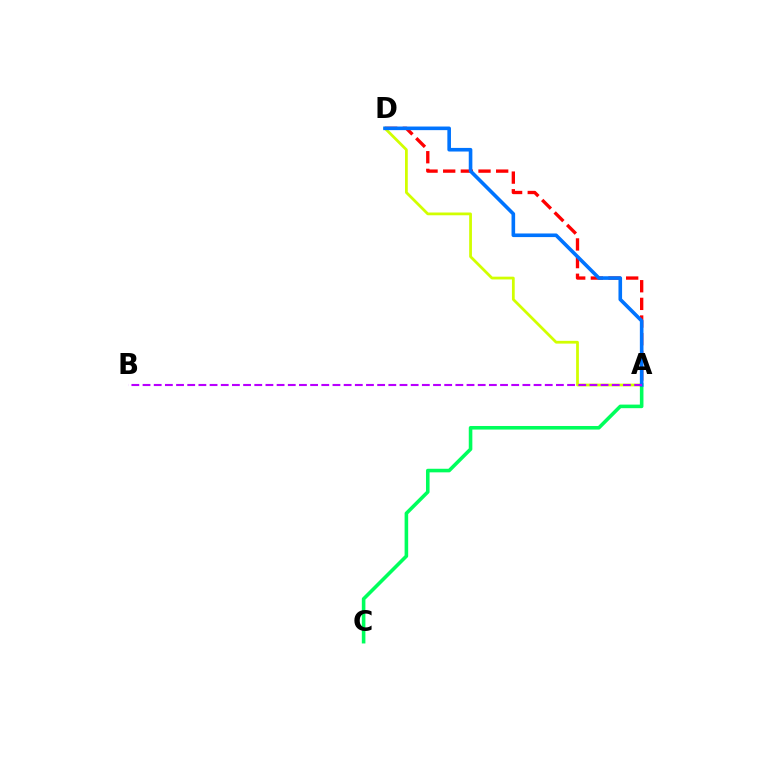{('A', 'D'): [{'color': '#ff0000', 'line_style': 'dashed', 'thickness': 2.4}, {'color': '#d1ff00', 'line_style': 'solid', 'thickness': 1.99}, {'color': '#0074ff', 'line_style': 'solid', 'thickness': 2.6}], ('A', 'C'): [{'color': '#00ff5c', 'line_style': 'solid', 'thickness': 2.58}], ('A', 'B'): [{'color': '#b900ff', 'line_style': 'dashed', 'thickness': 1.52}]}